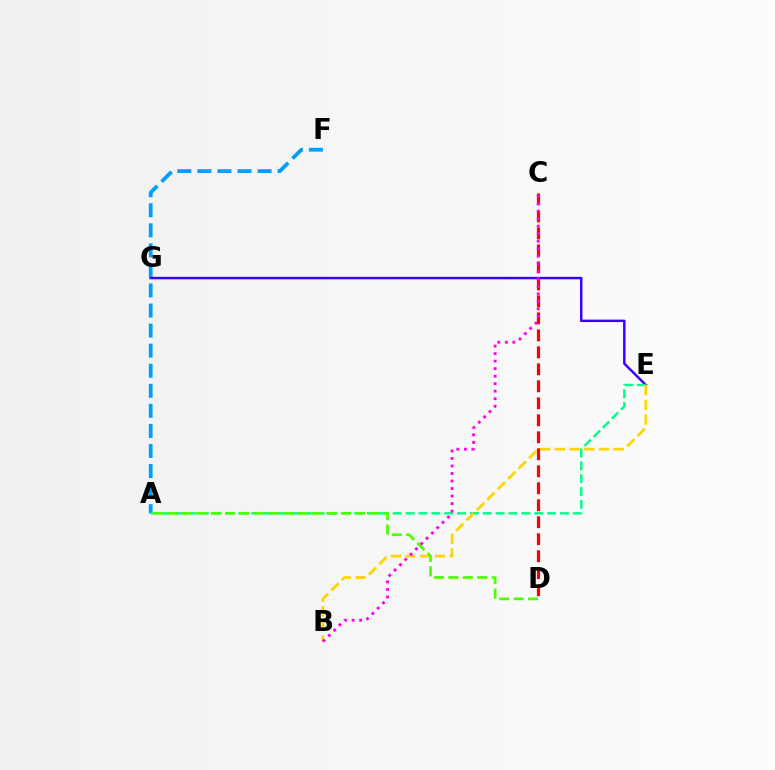{('A', 'F'): [{'color': '#009eff', 'line_style': 'dashed', 'thickness': 2.73}], ('C', 'D'): [{'color': '#ff0000', 'line_style': 'dashed', 'thickness': 2.31}], ('E', 'G'): [{'color': '#3700ff', 'line_style': 'solid', 'thickness': 1.77}], ('A', 'E'): [{'color': '#00ff86', 'line_style': 'dashed', 'thickness': 1.75}], ('B', 'E'): [{'color': '#ffd500', 'line_style': 'dashed', 'thickness': 2.0}], ('A', 'D'): [{'color': '#4fff00', 'line_style': 'dashed', 'thickness': 1.96}], ('B', 'C'): [{'color': '#ff00ed', 'line_style': 'dotted', 'thickness': 2.04}]}